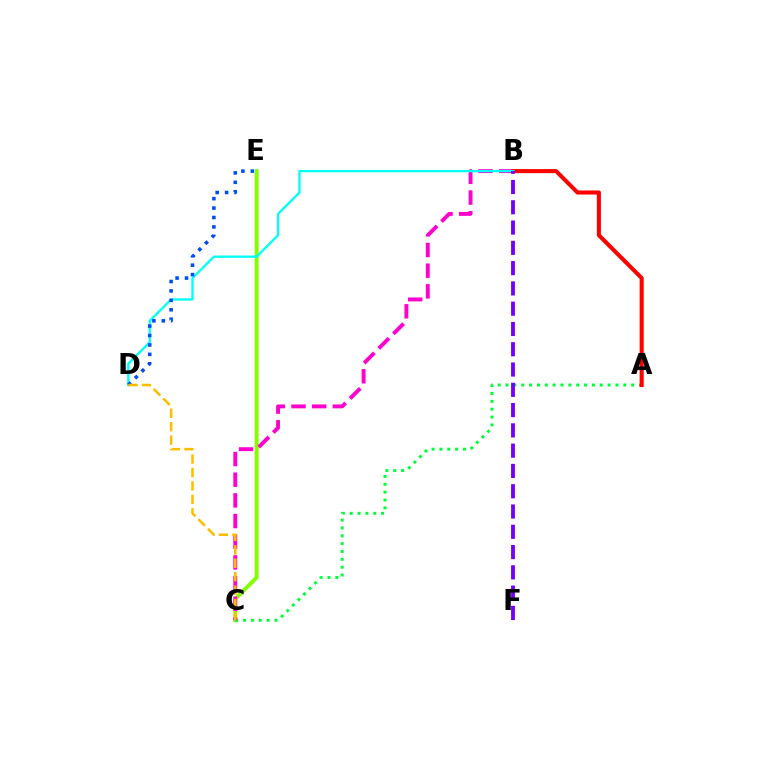{('C', 'E'): [{'color': '#84ff00', 'line_style': 'solid', 'thickness': 2.82}], ('A', 'C'): [{'color': '#00ff39', 'line_style': 'dotted', 'thickness': 2.13}], ('B', 'C'): [{'color': '#ff00cf', 'line_style': 'dashed', 'thickness': 2.81}], ('A', 'B'): [{'color': '#ff0000', 'line_style': 'solid', 'thickness': 2.93}], ('B', 'D'): [{'color': '#00fff6', 'line_style': 'solid', 'thickness': 1.67}], ('D', 'E'): [{'color': '#004bff', 'line_style': 'dotted', 'thickness': 2.56}], ('C', 'D'): [{'color': '#ffbd00', 'line_style': 'dashed', 'thickness': 1.83}], ('B', 'F'): [{'color': '#7200ff', 'line_style': 'dashed', 'thickness': 2.76}]}